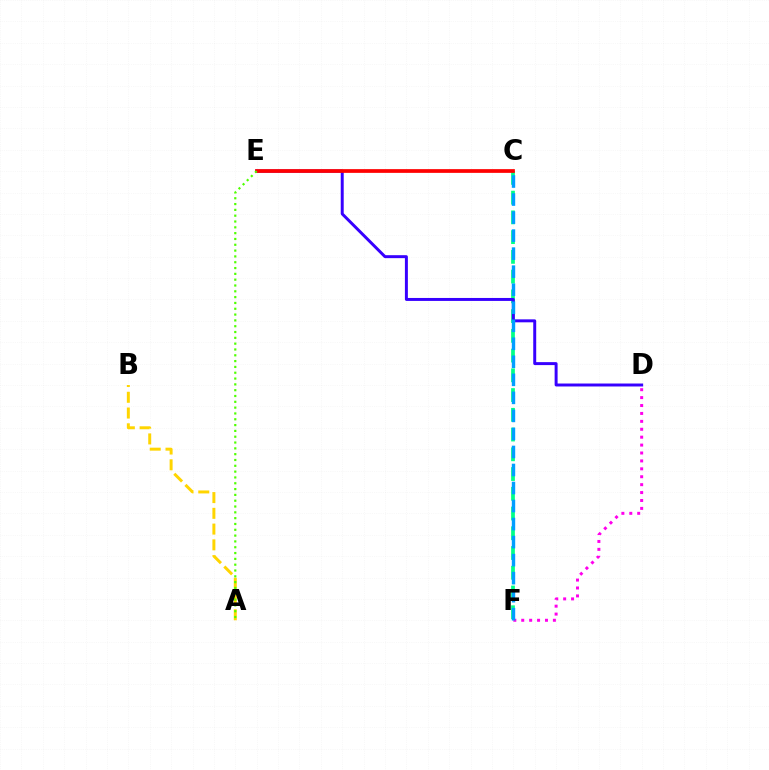{('A', 'B'): [{'color': '#ffd500', 'line_style': 'dashed', 'thickness': 2.14}], ('C', 'F'): [{'color': '#00ff86', 'line_style': 'dashed', 'thickness': 2.68}, {'color': '#009eff', 'line_style': 'dashed', 'thickness': 2.45}], ('D', 'E'): [{'color': '#3700ff', 'line_style': 'solid', 'thickness': 2.13}], ('D', 'F'): [{'color': '#ff00ed', 'line_style': 'dotted', 'thickness': 2.15}], ('C', 'E'): [{'color': '#ff0000', 'line_style': 'solid', 'thickness': 2.68}], ('A', 'E'): [{'color': '#4fff00', 'line_style': 'dotted', 'thickness': 1.58}]}